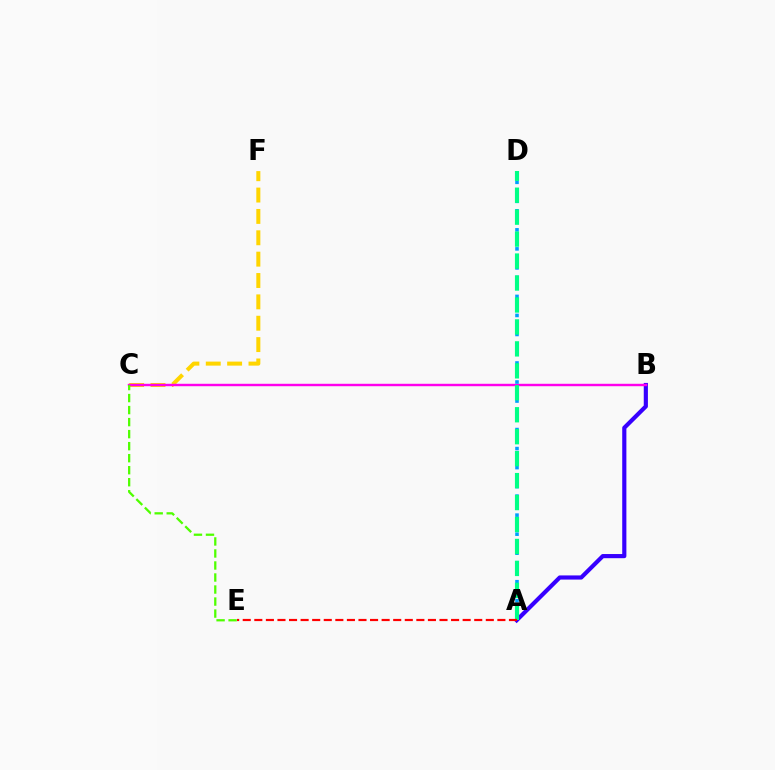{('C', 'F'): [{'color': '#ffd500', 'line_style': 'dashed', 'thickness': 2.9}], ('A', 'B'): [{'color': '#3700ff', 'line_style': 'solid', 'thickness': 2.99}], ('B', 'C'): [{'color': '#ff00ed', 'line_style': 'solid', 'thickness': 1.75}], ('A', 'D'): [{'color': '#009eff', 'line_style': 'dotted', 'thickness': 2.58}, {'color': '#00ff86', 'line_style': 'dashed', 'thickness': 2.98}], ('C', 'E'): [{'color': '#4fff00', 'line_style': 'dashed', 'thickness': 1.63}], ('A', 'E'): [{'color': '#ff0000', 'line_style': 'dashed', 'thickness': 1.57}]}